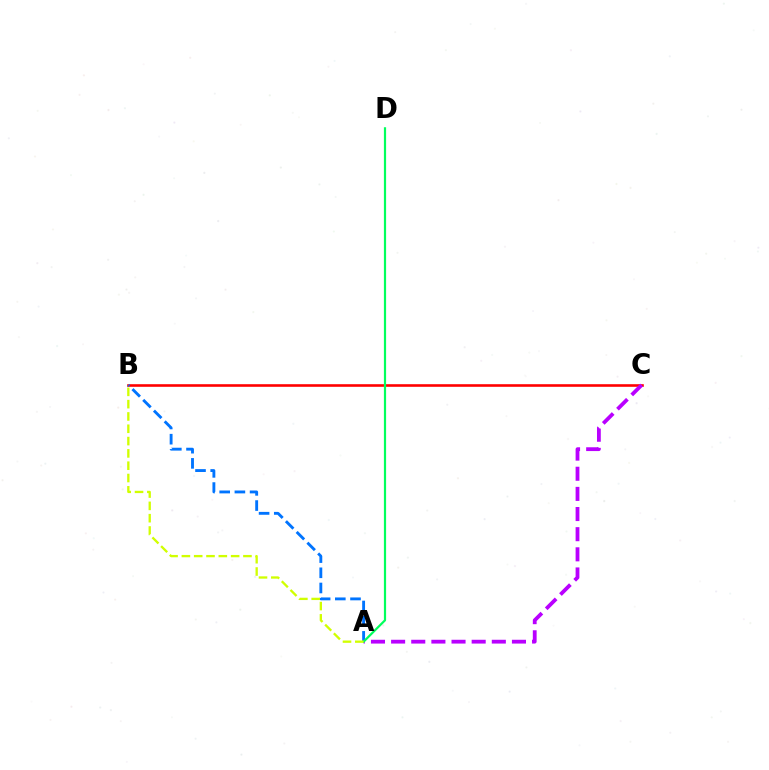{('B', 'C'): [{'color': '#ff0000', 'line_style': 'solid', 'thickness': 1.88}], ('A', 'B'): [{'color': '#0074ff', 'line_style': 'dashed', 'thickness': 2.06}, {'color': '#d1ff00', 'line_style': 'dashed', 'thickness': 1.67}], ('A', 'C'): [{'color': '#b900ff', 'line_style': 'dashed', 'thickness': 2.74}], ('A', 'D'): [{'color': '#00ff5c', 'line_style': 'solid', 'thickness': 1.59}]}